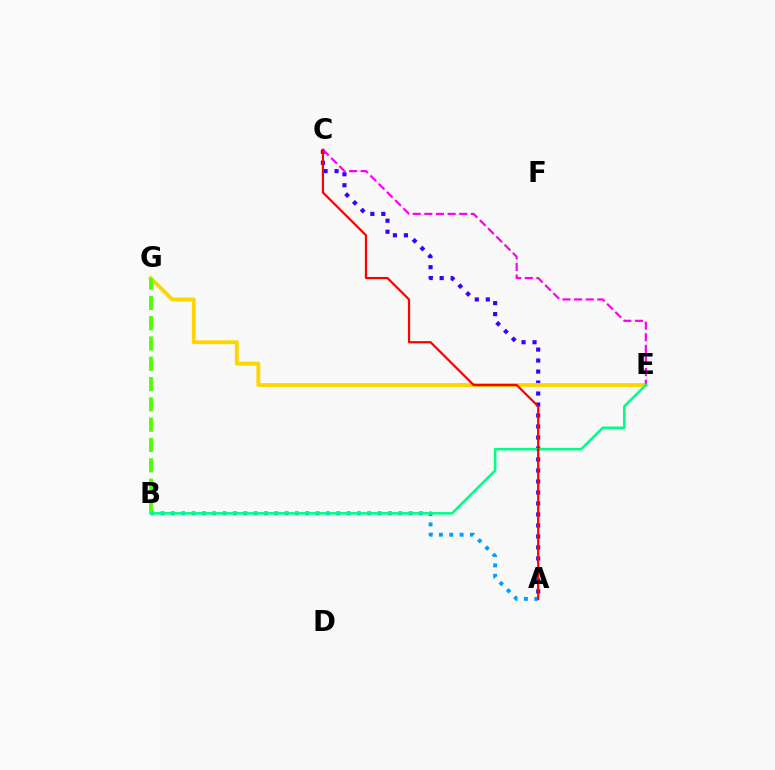{('A', 'C'): [{'color': '#3700ff', 'line_style': 'dotted', 'thickness': 2.99}, {'color': '#ff0000', 'line_style': 'solid', 'thickness': 1.6}], ('E', 'G'): [{'color': '#ffd500', 'line_style': 'solid', 'thickness': 2.8}], ('A', 'B'): [{'color': '#009eff', 'line_style': 'dotted', 'thickness': 2.81}], ('C', 'E'): [{'color': '#ff00ed', 'line_style': 'dashed', 'thickness': 1.58}], ('B', 'G'): [{'color': '#4fff00', 'line_style': 'dashed', 'thickness': 2.76}], ('B', 'E'): [{'color': '#00ff86', 'line_style': 'solid', 'thickness': 1.86}]}